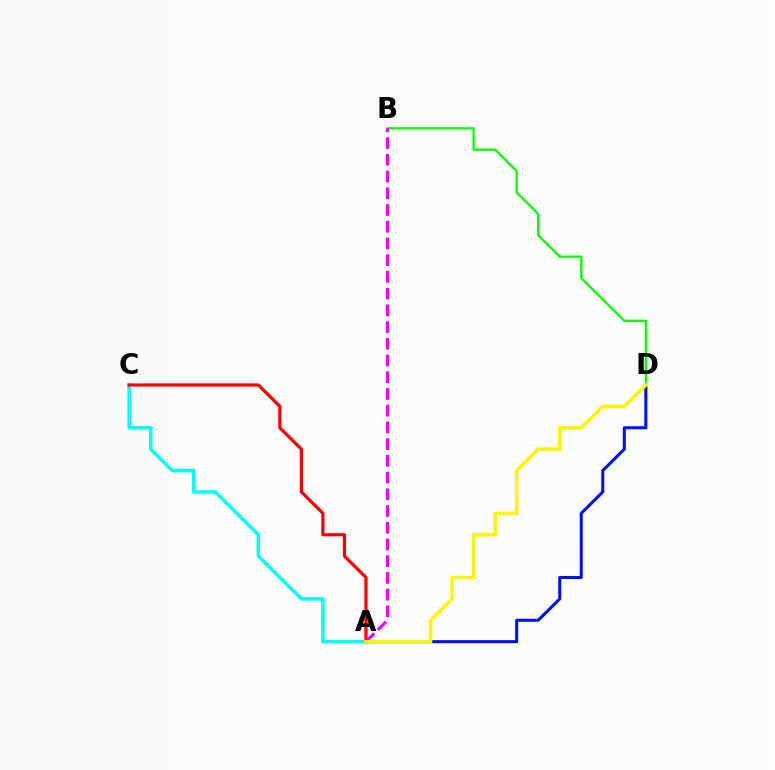{('A', 'D'): [{'color': '#0010ff', 'line_style': 'solid', 'thickness': 2.21}, {'color': '#fcf500', 'line_style': 'solid', 'thickness': 2.55}], ('B', 'D'): [{'color': '#08ff00', 'line_style': 'solid', 'thickness': 1.66}], ('A', 'B'): [{'color': '#ee00ff', 'line_style': 'dashed', 'thickness': 2.27}], ('A', 'C'): [{'color': '#00fff6', 'line_style': 'solid', 'thickness': 2.53}, {'color': '#ff0000', 'line_style': 'solid', 'thickness': 2.29}]}